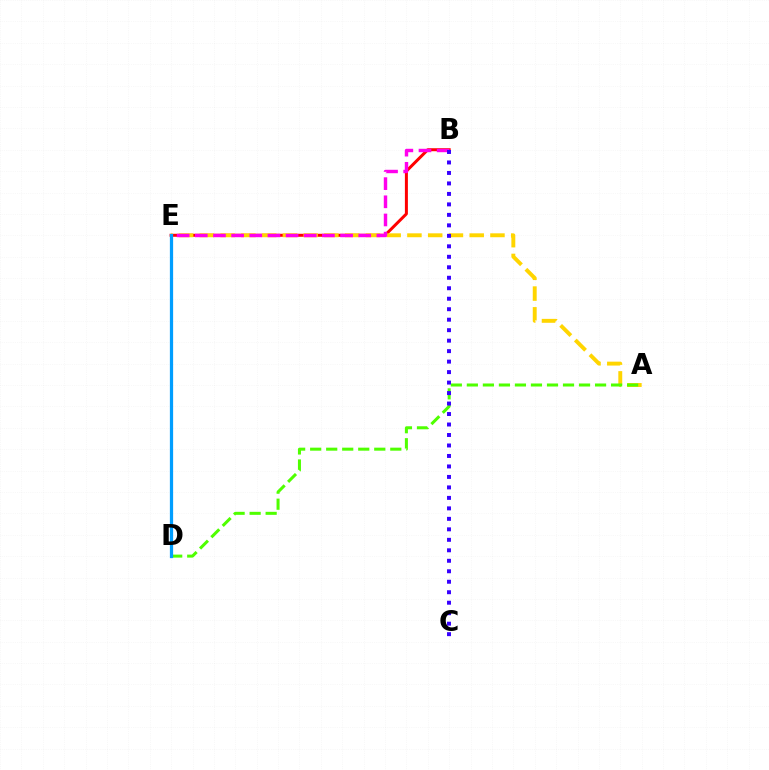{('B', 'E'): [{'color': '#ff0000', 'line_style': 'solid', 'thickness': 2.15}, {'color': '#ff00ed', 'line_style': 'dashed', 'thickness': 2.47}], ('A', 'E'): [{'color': '#ffd500', 'line_style': 'dashed', 'thickness': 2.82}], ('A', 'D'): [{'color': '#4fff00', 'line_style': 'dashed', 'thickness': 2.18}], ('D', 'E'): [{'color': '#00ff86', 'line_style': 'solid', 'thickness': 1.84}, {'color': '#009eff', 'line_style': 'solid', 'thickness': 2.33}], ('B', 'C'): [{'color': '#3700ff', 'line_style': 'dotted', 'thickness': 2.85}]}